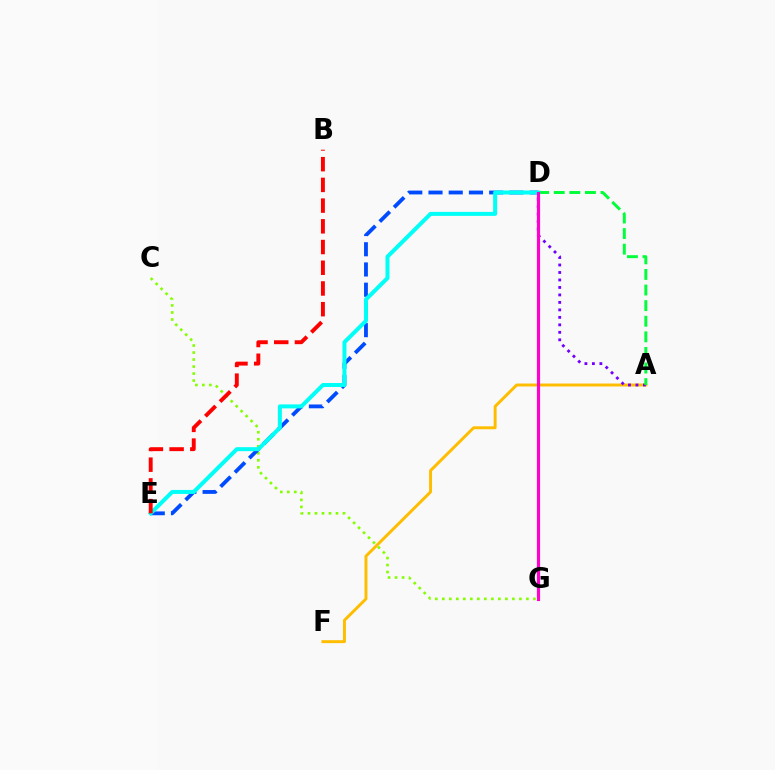{('C', 'G'): [{'color': '#84ff00', 'line_style': 'dotted', 'thickness': 1.9}], ('A', 'F'): [{'color': '#ffbd00', 'line_style': 'solid', 'thickness': 2.12}], ('D', 'E'): [{'color': '#004bff', 'line_style': 'dashed', 'thickness': 2.75}, {'color': '#00fff6', 'line_style': 'solid', 'thickness': 2.88}], ('A', 'D'): [{'color': '#7200ff', 'line_style': 'dotted', 'thickness': 2.03}, {'color': '#00ff39', 'line_style': 'dashed', 'thickness': 2.12}], ('B', 'E'): [{'color': '#ff0000', 'line_style': 'dashed', 'thickness': 2.81}], ('D', 'G'): [{'color': '#ff00cf', 'line_style': 'solid', 'thickness': 2.28}]}